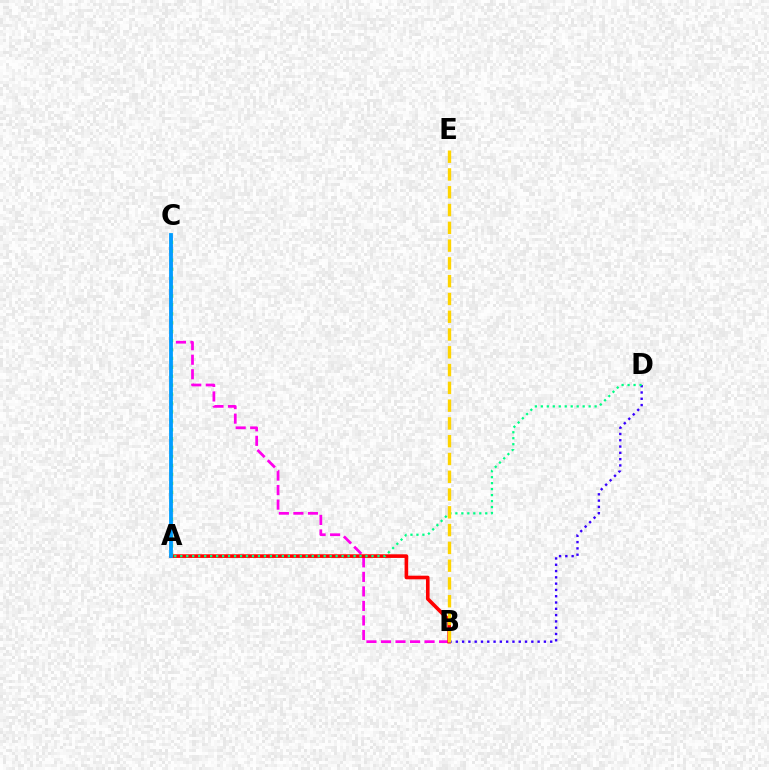{('B', 'C'): [{'color': '#ff00ed', 'line_style': 'dashed', 'thickness': 1.97}], ('A', 'B'): [{'color': '#ff0000', 'line_style': 'solid', 'thickness': 2.62}], ('A', 'C'): [{'color': '#4fff00', 'line_style': 'dotted', 'thickness': 2.43}, {'color': '#009eff', 'line_style': 'solid', 'thickness': 2.73}], ('B', 'D'): [{'color': '#3700ff', 'line_style': 'dotted', 'thickness': 1.71}], ('A', 'D'): [{'color': '#00ff86', 'line_style': 'dotted', 'thickness': 1.62}], ('B', 'E'): [{'color': '#ffd500', 'line_style': 'dashed', 'thickness': 2.42}]}